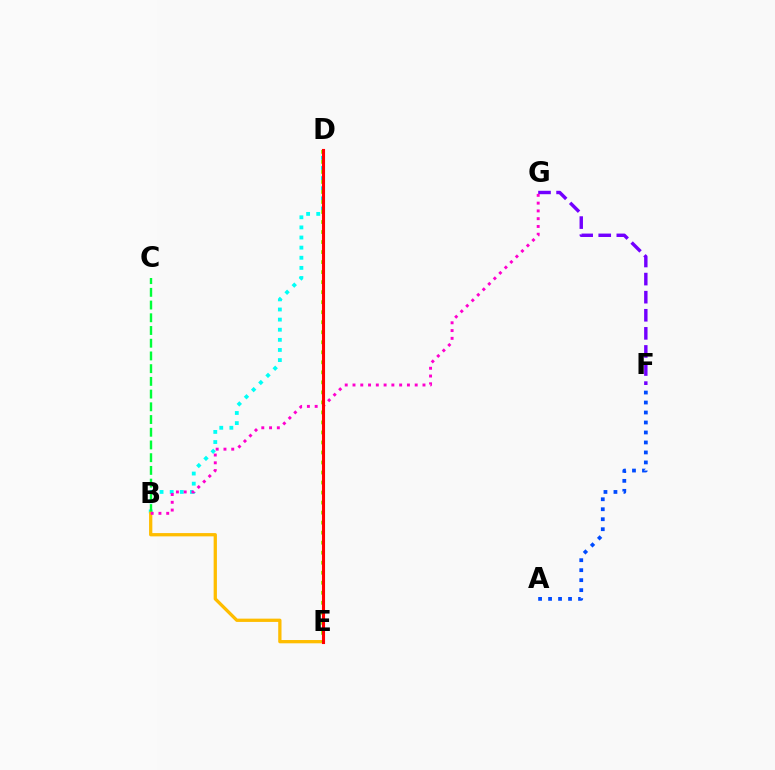{('B', 'D'): [{'color': '#00fff6', 'line_style': 'dotted', 'thickness': 2.75}], ('B', 'C'): [{'color': '#00ff39', 'line_style': 'dashed', 'thickness': 1.73}], ('B', 'E'): [{'color': '#ffbd00', 'line_style': 'solid', 'thickness': 2.36}], ('F', 'G'): [{'color': '#7200ff', 'line_style': 'dashed', 'thickness': 2.46}], ('A', 'F'): [{'color': '#004bff', 'line_style': 'dotted', 'thickness': 2.71}], ('B', 'G'): [{'color': '#ff00cf', 'line_style': 'dotted', 'thickness': 2.11}], ('D', 'E'): [{'color': '#84ff00', 'line_style': 'dotted', 'thickness': 2.72}, {'color': '#ff0000', 'line_style': 'solid', 'thickness': 2.23}]}